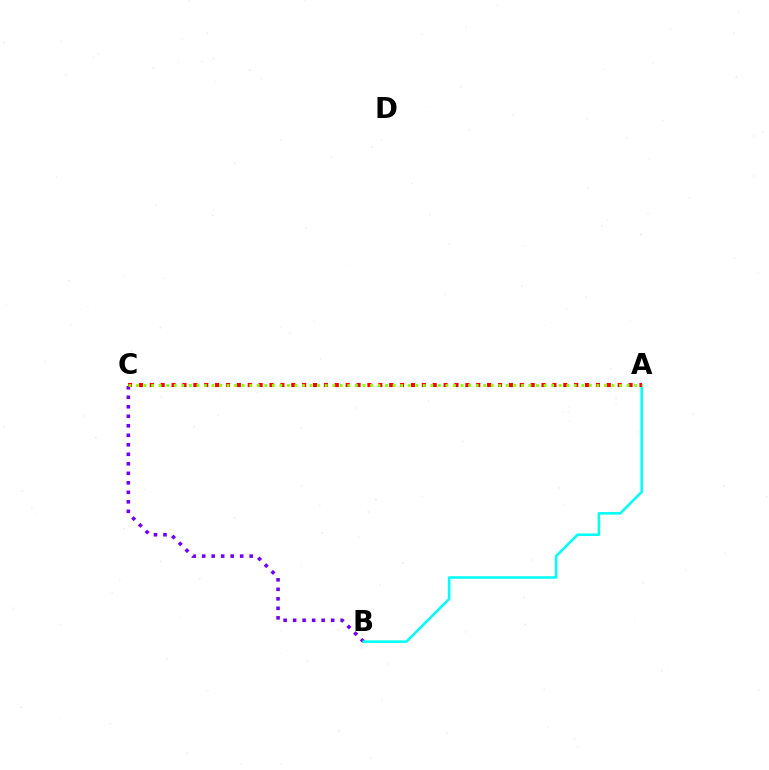{('B', 'C'): [{'color': '#7200ff', 'line_style': 'dotted', 'thickness': 2.58}], ('A', 'B'): [{'color': '#00fff6', 'line_style': 'solid', 'thickness': 1.84}], ('A', 'C'): [{'color': '#ff0000', 'line_style': 'dotted', 'thickness': 2.96}, {'color': '#84ff00', 'line_style': 'dotted', 'thickness': 2.05}]}